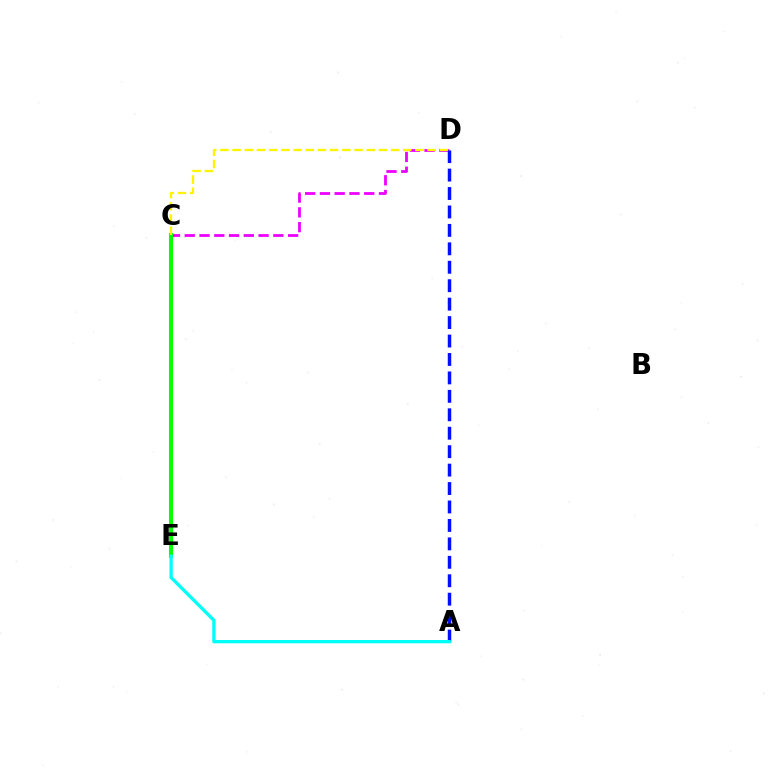{('C', 'E'): [{'color': '#ff0000', 'line_style': 'dashed', 'thickness': 1.55}, {'color': '#08ff00', 'line_style': 'solid', 'thickness': 2.93}], ('C', 'D'): [{'color': '#ee00ff', 'line_style': 'dashed', 'thickness': 2.01}, {'color': '#fcf500', 'line_style': 'dashed', 'thickness': 1.66}], ('A', 'D'): [{'color': '#0010ff', 'line_style': 'dashed', 'thickness': 2.51}], ('A', 'E'): [{'color': '#00fff6', 'line_style': 'solid', 'thickness': 2.37}]}